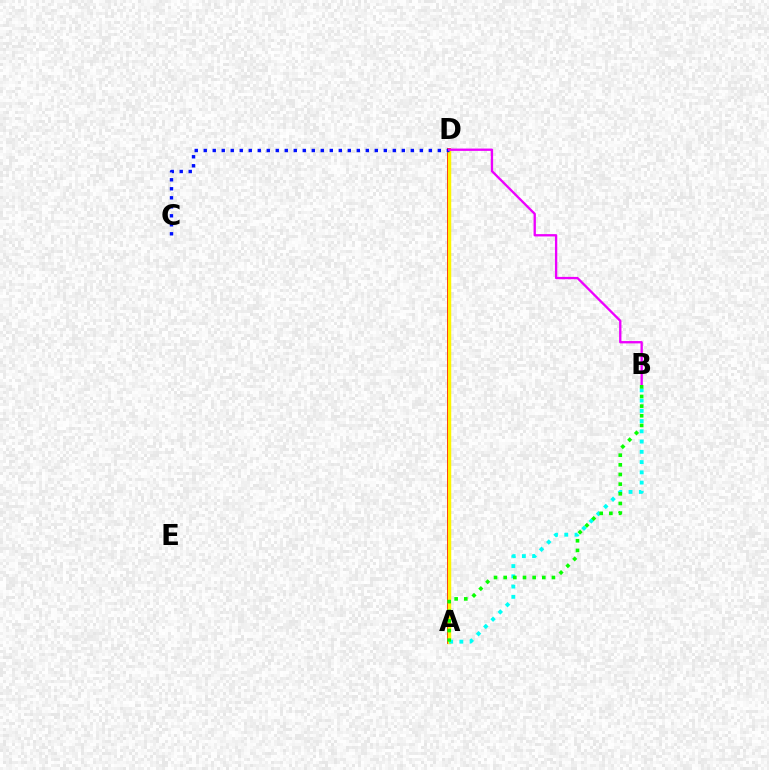{('A', 'D'): [{'color': '#ff0000', 'line_style': 'solid', 'thickness': 2.74}, {'color': '#fcf500', 'line_style': 'solid', 'thickness': 2.5}], ('A', 'B'): [{'color': '#00fff6', 'line_style': 'dotted', 'thickness': 2.78}, {'color': '#08ff00', 'line_style': 'dotted', 'thickness': 2.62}], ('C', 'D'): [{'color': '#0010ff', 'line_style': 'dotted', 'thickness': 2.45}], ('B', 'D'): [{'color': '#ee00ff', 'line_style': 'solid', 'thickness': 1.67}]}